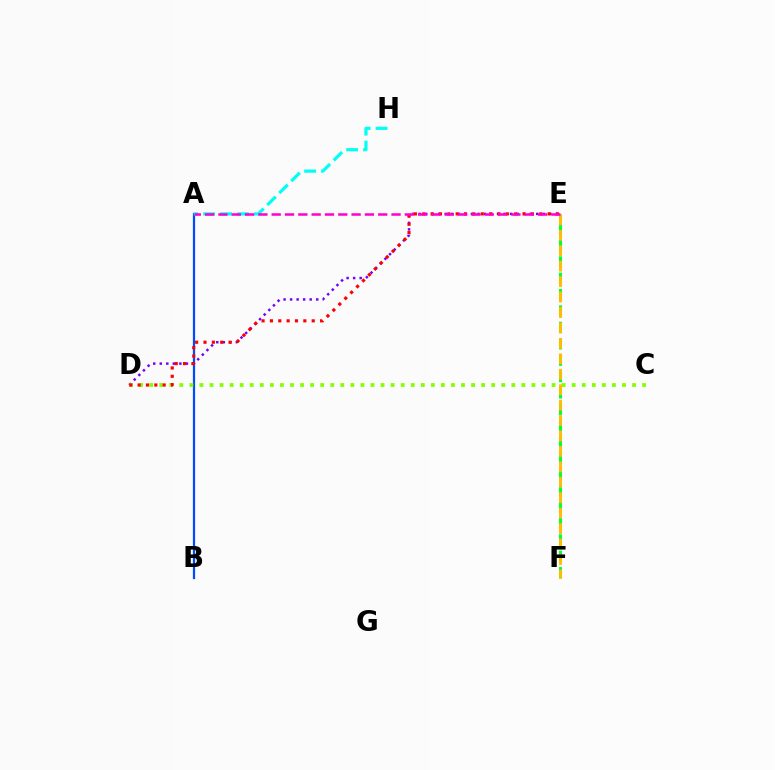{('A', 'B'): [{'color': '#004bff', 'line_style': 'solid', 'thickness': 1.61}], ('E', 'F'): [{'color': '#00ff39', 'line_style': 'dashed', 'thickness': 2.22}, {'color': '#ffbd00', 'line_style': 'dashed', 'thickness': 2.1}], ('D', 'E'): [{'color': '#7200ff', 'line_style': 'dotted', 'thickness': 1.77}, {'color': '#ff0000', 'line_style': 'dotted', 'thickness': 2.27}], ('A', 'H'): [{'color': '#00fff6', 'line_style': 'dashed', 'thickness': 2.3}], ('C', 'D'): [{'color': '#84ff00', 'line_style': 'dotted', 'thickness': 2.73}], ('A', 'E'): [{'color': '#ff00cf', 'line_style': 'dashed', 'thickness': 1.81}]}